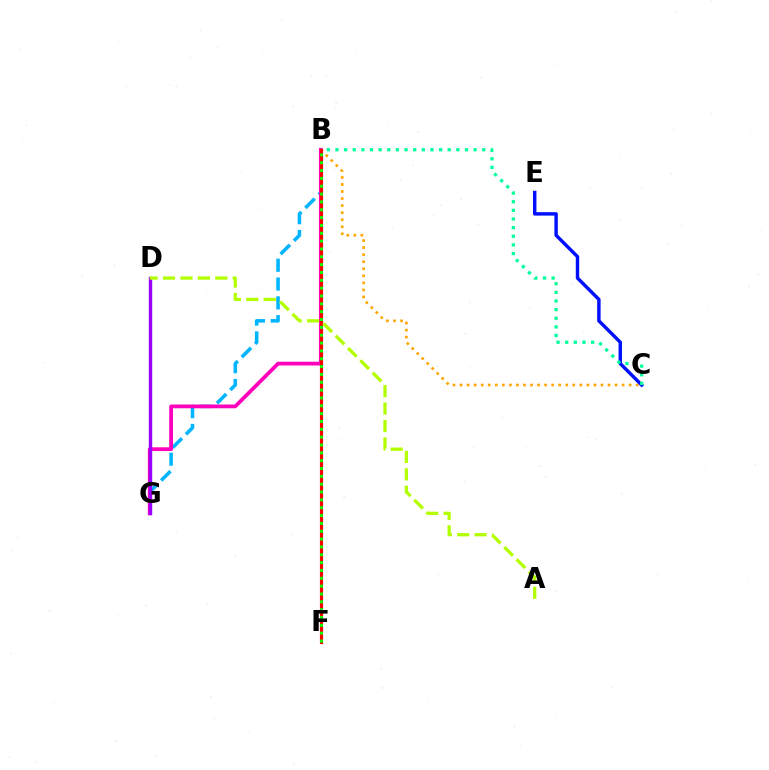{('B', 'C'): [{'color': '#ffa500', 'line_style': 'dotted', 'thickness': 1.91}, {'color': '#00ff9d', 'line_style': 'dotted', 'thickness': 2.35}], ('B', 'G'): [{'color': '#00b5ff', 'line_style': 'dashed', 'thickness': 2.55}, {'color': '#ff00bd', 'line_style': 'solid', 'thickness': 2.71}], ('C', 'E'): [{'color': '#0010ff', 'line_style': 'solid', 'thickness': 2.47}], ('D', 'G'): [{'color': '#9b00ff', 'line_style': 'solid', 'thickness': 2.44}], ('B', 'F'): [{'color': '#ff0000', 'line_style': 'solid', 'thickness': 2.27}, {'color': '#08ff00', 'line_style': 'dotted', 'thickness': 2.13}], ('A', 'D'): [{'color': '#b3ff00', 'line_style': 'dashed', 'thickness': 2.37}]}